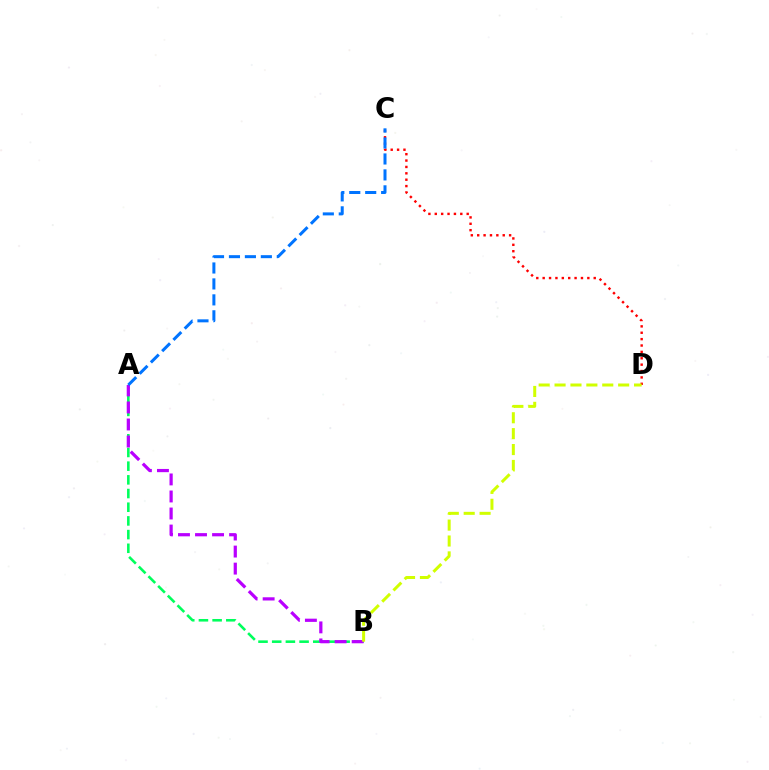{('A', 'B'): [{'color': '#00ff5c', 'line_style': 'dashed', 'thickness': 1.86}, {'color': '#b900ff', 'line_style': 'dashed', 'thickness': 2.31}], ('C', 'D'): [{'color': '#ff0000', 'line_style': 'dotted', 'thickness': 1.73}], ('A', 'C'): [{'color': '#0074ff', 'line_style': 'dashed', 'thickness': 2.17}], ('B', 'D'): [{'color': '#d1ff00', 'line_style': 'dashed', 'thickness': 2.16}]}